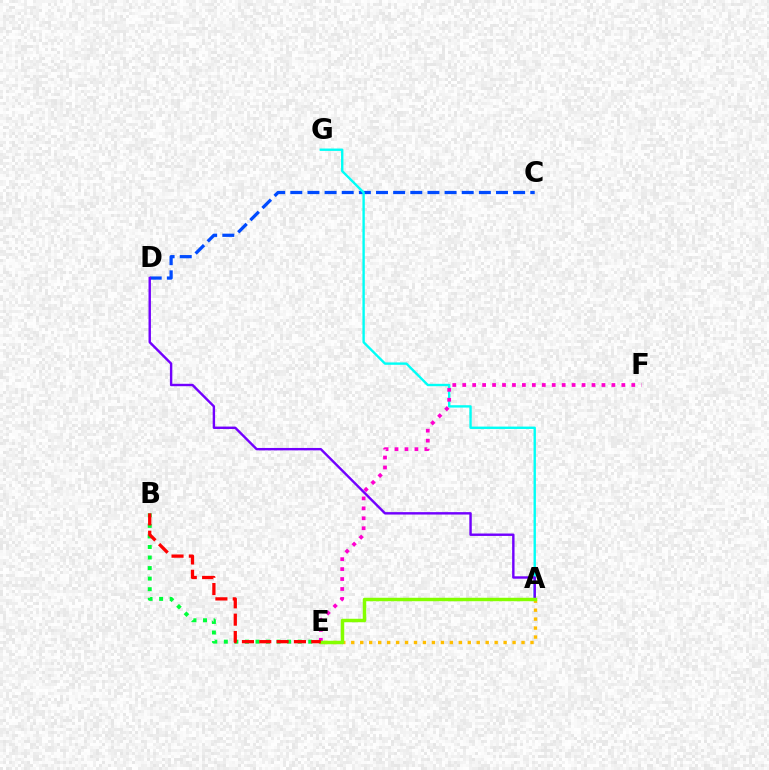{('A', 'E'): [{'color': '#ffbd00', 'line_style': 'dotted', 'thickness': 2.43}, {'color': '#84ff00', 'line_style': 'solid', 'thickness': 2.49}], ('C', 'D'): [{'color': '#004bff', 'line_style': 'dashed', 'thickness': 2.33}], ('B', 'E'): [{'color': '#00ff39', 'line_style': 'dotted', 'thickness': 2.87}, {'color': '#ff0000', 'line_style': 'dashed', 'thickness': 2.35}], ('A', 'G'): [{'color': '#00fff6', 'line_style': 'solid', 'thickness': 1.72}], ('E', 'F'): [{'color': '#ff00cf', 'line_style': 'dotted', 'thickness': 2.7}], ('A', 'D'): [{'color': '#7200ff', 'line_style': 'solid', 'thickness': 1.74}]}